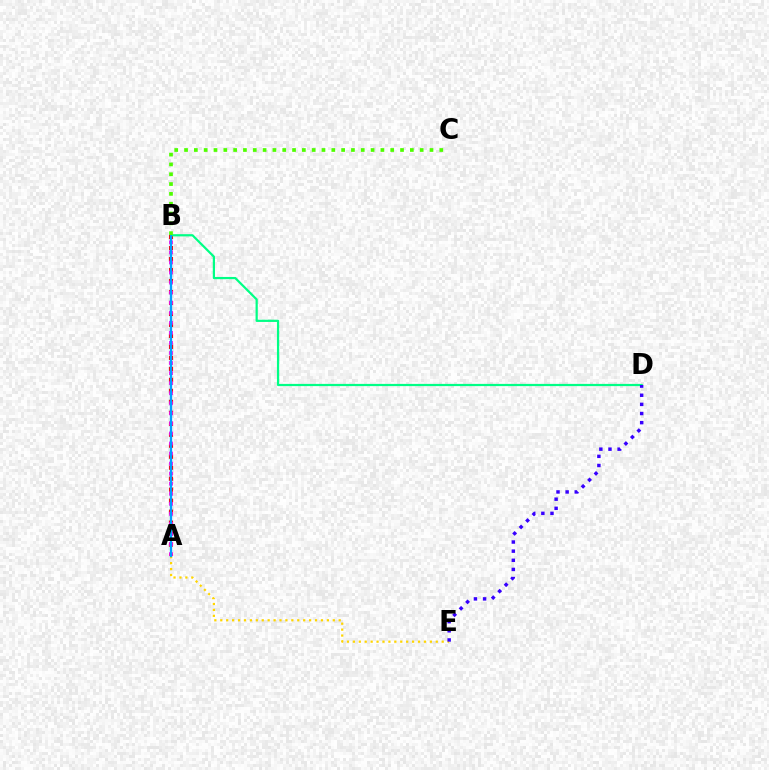{('A', 'B'): [{'color': '#ff0000', 'line_style': 'dotted', 'thickness': 2.98}, {'color': '#ff00ed', 'line_style': 'dotted', 'thickness': 2.73}, {'color': '#009eff', 'line_style': 'solid', 'thickness': 1.63}], ('A', 'E'): [{'color': '#ffd500', 'line_style': 'dotted', 'thickness': 1.61}], ('B', 'D'): [{'color': '#00ff86', 'line_style': 'solid', 'thickness': 1.6}], ('D', 'E'): [{'color': '#3700ff', 'line_style': 'dotted', 'thickness': 2.48}], ('B', 'C'): [{'color': '#4fff00', 'line_style': 'dotted', 'thickness': 2.67}]}